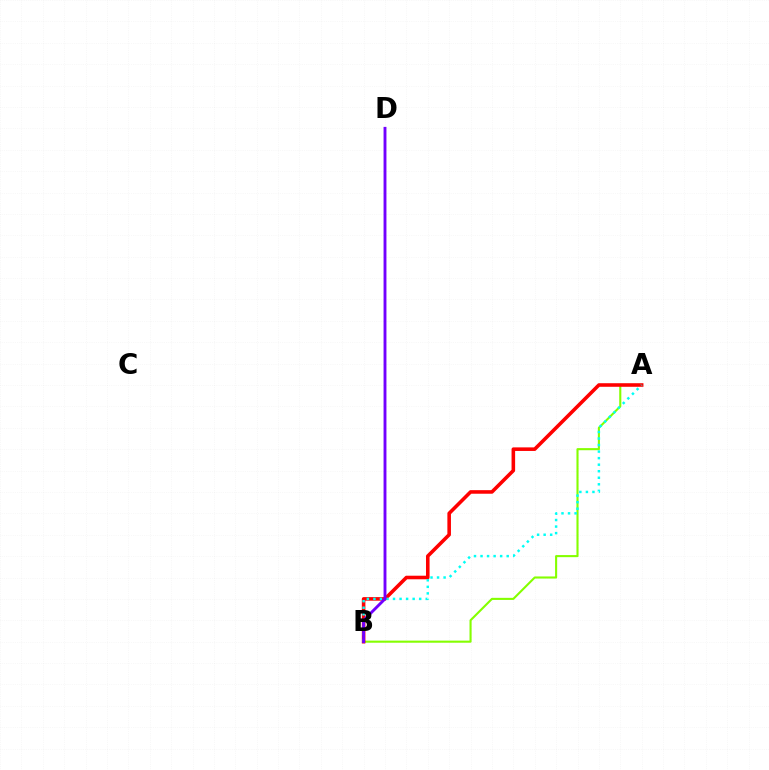{('A', 'B'): [{'color': '#84ff00', 'line_style': 'solid', 'thickness': 1.51}, {'color': '#ff0000', 'line_style': 'solid', 'thickness': 2.57}, {'color': '#00fff6', 'line_style': 'dotted', 'thickness': 1.78}], ('B', 'D'): [{'color': '#7200ff', 'line_style': 'solid', 'thickness': 2.08}]}